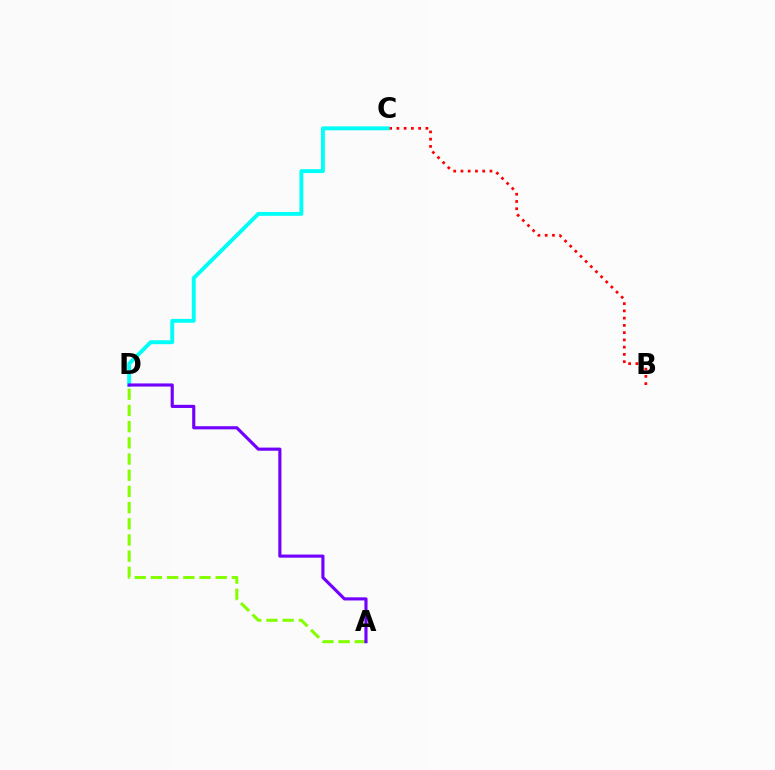{('B', 'C'): [{'color': '#ff0000', 'line_style': 'dotted', 'thickness': 1.97}], ('C', 'D'): [{'color': '#00fff6', 'line_style': 'solid', 'thickness': 2.8}], ('A', 'D'): [{'color': '#84ff00', 'line_style': 'dashed', 'thickness': 2.2}, {'color': '#7200ff', 'line_style': 'solid', 'thickness': 2.26}]}